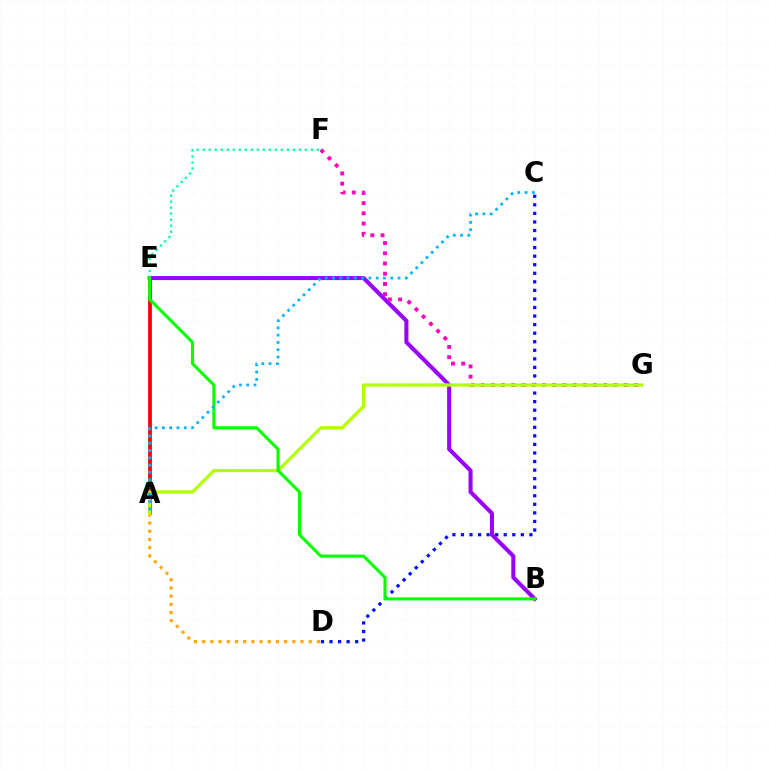{('A', 'E'): [{'color': '#ff0000', 'line_style': 'solid', 'thickness': 2.71}], ('C', 'D'): [{'color': '#0010ff', 'line_style': 'dotted', 'thickness': 2.32}], ('B', 'E'): [{'color': '#9b00ff', 'line_style': 'solid', 'thickness': 2.92}, {'color': '#08ff00', 'line_style': 'solid', 'thickness': 2.22}], ('F', 'G'): [{'color': '#ff00bd', 'line_style': 'dotted', 'thickness': 2.78}], ('A', 'D'): [{'color': '#ffa500', 'line_style': 'dotted', 'thickness': 2.23}], ('A', 'G'): [{'color': '#b3ff00', 'line_style': 'solid', 'thickness': 2.36}], ('E', 'F'): [{'color': '#00ff9d', 'line_style': 'dotted', 'thickness': 1.63}], ('A', 'C'): [{'color': '#00b5ff', 'line_style': 'dotted', 'thickness': 1.98}]}